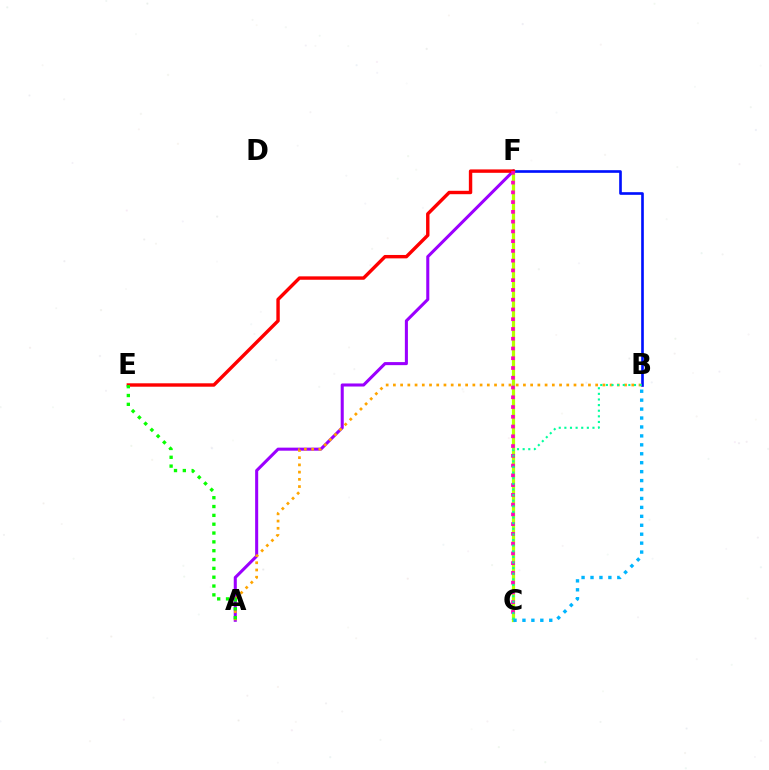{('B', 'F'): [{'color': '#0010ff', 'line_style': 'solid', 'thickness': 1.91}], ('A', 'F'): [{'color': '#9b00ff', 'line_style': 'solid', 'thickness': 2.2}], ('C', 'F'): [{'color': '#b3ff00', 'line_style': 'solid', 'thickness': 2.32}, {'color': '#ff00bd', 'line_style': 'dotted', 'thickness': 2.65}], ('E', 'F'): [{'color': '#ff0000', 'line_style': 'solid', 'thickness': 2.45}], ('B', 'C'): [{'color': '#00b5ff', 'line_style': 'dotted', 'thickness': 2.43}, {'color': '#00ff9d', 'line_style': 'dotted', 'thickness': 1.53}], ('A', 'B'): [{'color': '#ffa500', 'line_style': 'dotted', 'thickness': 1.96}], ('A', 'E'): [{'color': '#08ff00', 'line_style': 'dotted', 'thickness': 2.4}]}